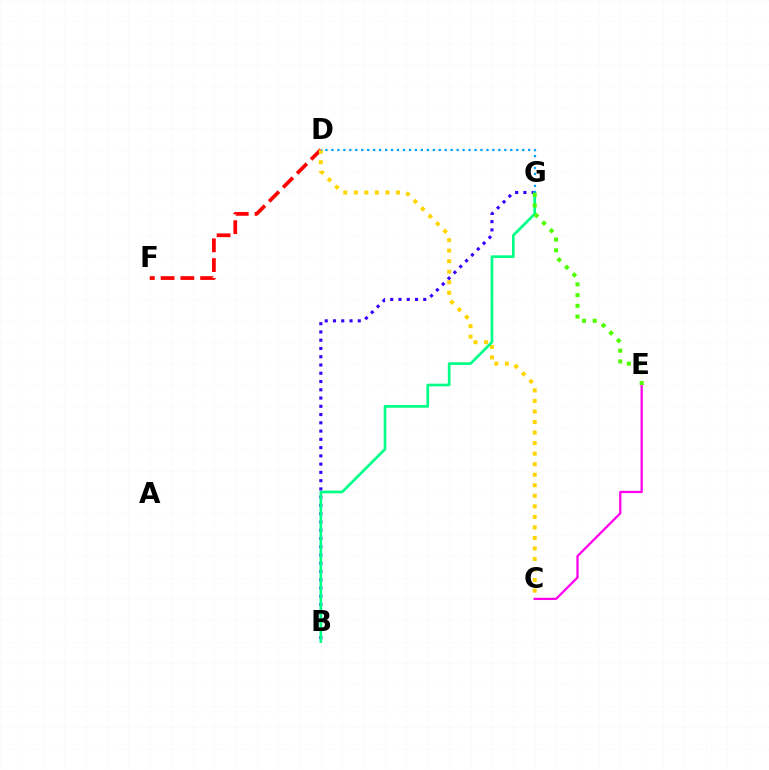{('C', 'E'): [{'color': '#ff00ed', 'line_style': 'solid', 'thickness': 1.63}], ('D', 'F'): [{'color': '#ff0000', 'line_style': 'dashed', 'thickness': 2.68}], ('C', 'D'): [{'color': '#ffd500', 'line_style': 'dotted', 'thickness': 2.86}], ('B', 'G'): [{'color': '#3700ff', 'line_style': 'dotted', 'thickness': 2.24}, {'color': '#00ff86', 'line_style': 'solid', 'thickness': 1.93}], ('D', 'G'): [{'color': '#009eff', 'line_style': 'dotted', 'thickness': 1.62}], ('E', 'G'): [{'color': '#4fff00', 'line_style': 'dotted', 'thickness': 2.92}]}